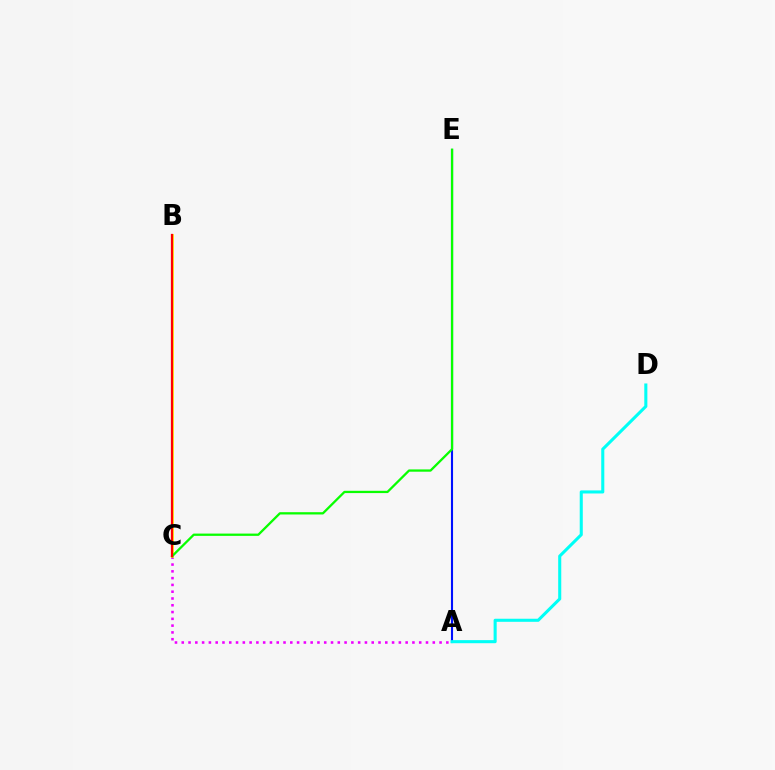{('A', 'C'): [{'color': '#ee00ff', 'line_style': 'dotted', 'thickness': 1.84}], ('A', 'E'): [{'color': '#0010ff', 'line_style': 'solid', 'thickness': 1.51}], ('B', 'C'): [{'color': '#fcf500', 'line_style': 'solid', 'thickness': 1.95}, {'color': '#ff0000', 'line_style': 'solid', 'thickness': 1.63}], ('C', 'E'): [{'color': '#08ff00', 'line_style': 'solid', 'thickness': 1.64}], ('A', 'D'): [{'color': '#00fff6', 'line_style': 'solid', 'thickness': 2.21}]}